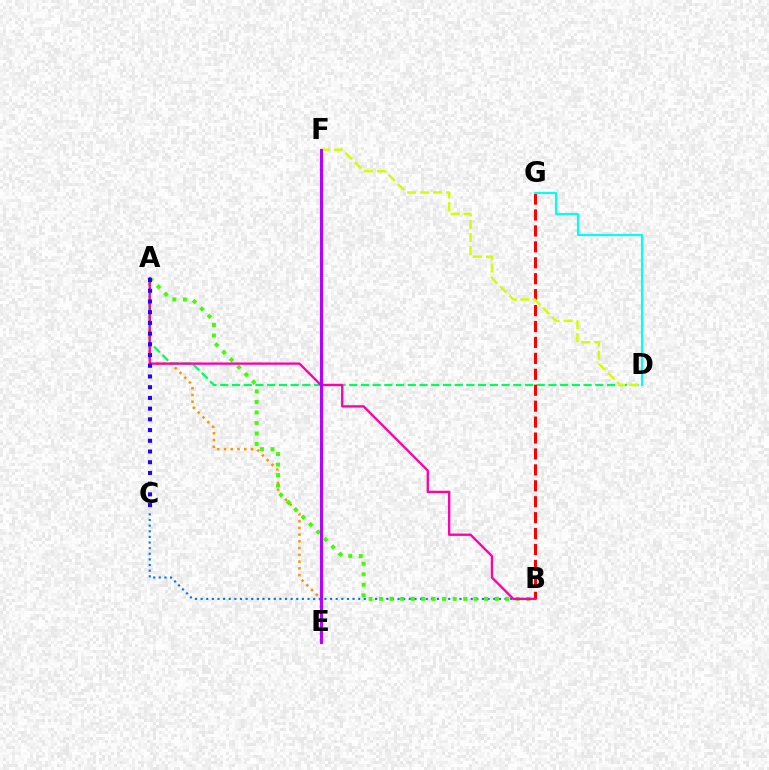{('A', 'E'): [{'color': '#ff9400', 'line_style': 'dotted', 'thickness': 1.83}], ('B', 'C'): [{'color': '#0074ff', 'line_style': 'dotted', 'thickness': 1.53}], ('A', 'B'): [{'color': '#3dff00', 'line_style': 'dotted', 'thickness': 2.86}, {'color': '#ff00ac', 'line_style': 'solid', 'thickness': 1.68}], ('A', 'D'): [{'color': '#00ff5c', 'line_style': 'dashed', 'thickness': 1.59}], ('B', 'G'): [{'color': '#ff0000', 'line_style': 'dashed', 'thickness': 2.16}], ('D', 'F'): [{'color': '#d1ff00', 'line_style': 'dashed', 'thickness': 1.77}], ('E', 'F'): [{'color': '#b900ff', 'line_style': 'solid', 'thickness': 2.2}], ('D', 'G'): [{'color': '#00fff6', 'line_style': 'solid', 'thickness': 1.55}], ('A', 'C'): [{'color': '#2500ff', 'line_style': 'dotted', 'thickness': 2.91}]}